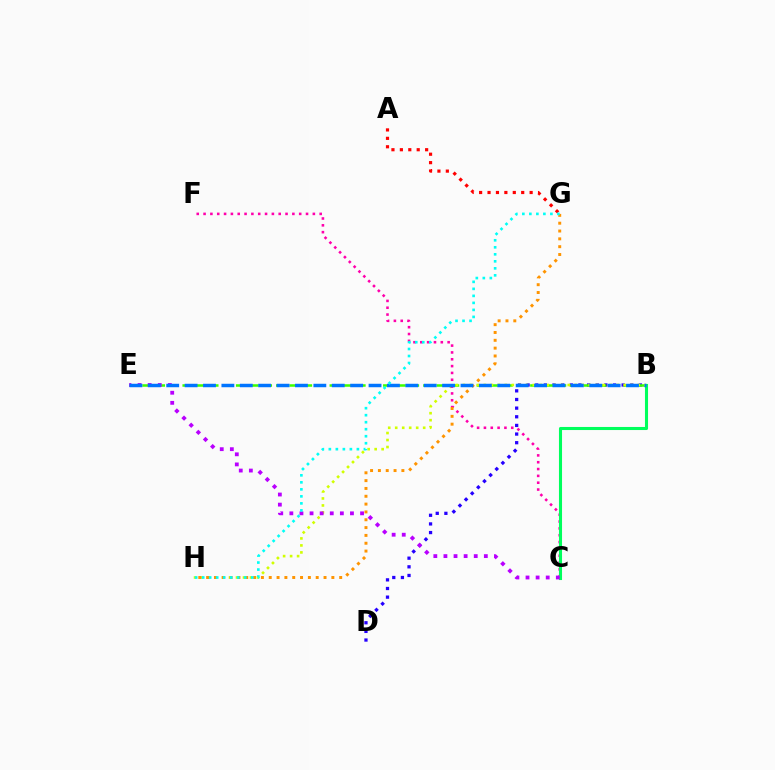{('A', 'G'): [{'color': '#ff0000', 'line_style': 'dotted', 'thickness': 2.29}], ('B', 'D'): [{'color': '#2500ff', 'line_style': 'dotted', 'thickness': 2.35}], ('B', 'E'): [{'color': '#3dff00', 'line_style': 'dashed', 'thickness': 1.82}, {'color': '#0074ff', 'line_style': 'dashed', 'thickness': 2.5}], ('B', 'H'): [{'color': '#d1ff00', 'line_style': 'dotted', 'thickness': 1.9}], ('C', 'F'): [{'color': '#ff00ac', 'line_style': 'dotted', 'thickness': 1.86}], ('G', 'H'): [{'color': '#ff9400', 'line_style': 'dotted', 'thickness': 2.13}, {'color': '#00fff6', 'line_style': 'dotted', 'thickness': 1.9}], ('B', 'C'): [{'color': '#00ff5c', 'line_style': 'solid', 'thickness': 2.22}], ('C', 'E'): [{'color': '#b900ff', 'line_style': 'dotted', 'thickness': 2.74}]}